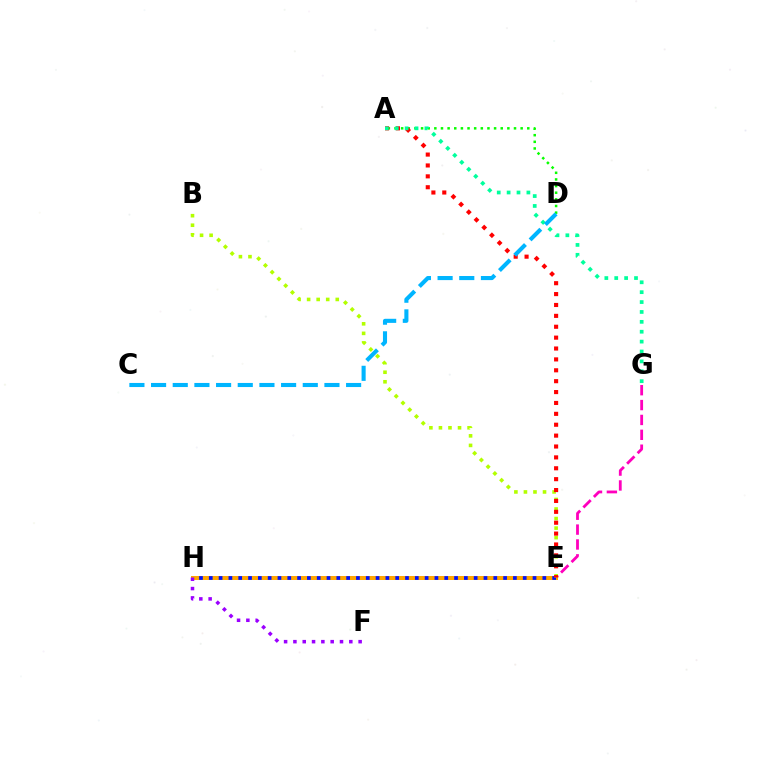{('E', 'G'): [{'color': '#ff00bd', 'line_style': 'dashed', 'thickness': 2.02}], ('A', 'D'): [{'color': '#08ff00', 'line_style': 'dotted', 'thickness': 1.8}], ('E', 'H'): [{'color': '#ffa500', 'line_style': 'solid', 'thickness': 2.87}, {'color': '#0010ff', 'line_style': 'dotted', 'thickness': 2.67}], ('B', 'E'): [{'color': '#b3ff00', 'line_style': 'dotted', 'thickness': 2.59}], ('F', 'H'): [{'color': '#9b00ff', 'line_style': 'dotted', 'thickness': 2.53}], ('A', 'E'): [{'color': '#ff0000', 'line_style': 'dotted', 'thickness': 2.96}], ('A', 'G'): [{'color': '#00ff9d', 'line_style': 'dotted', 'thickness': 2.69}], ('C', 'D'): [{'color': '#00b5ff', 'line_style': 'dashed', 'thickness': 2.94}]}